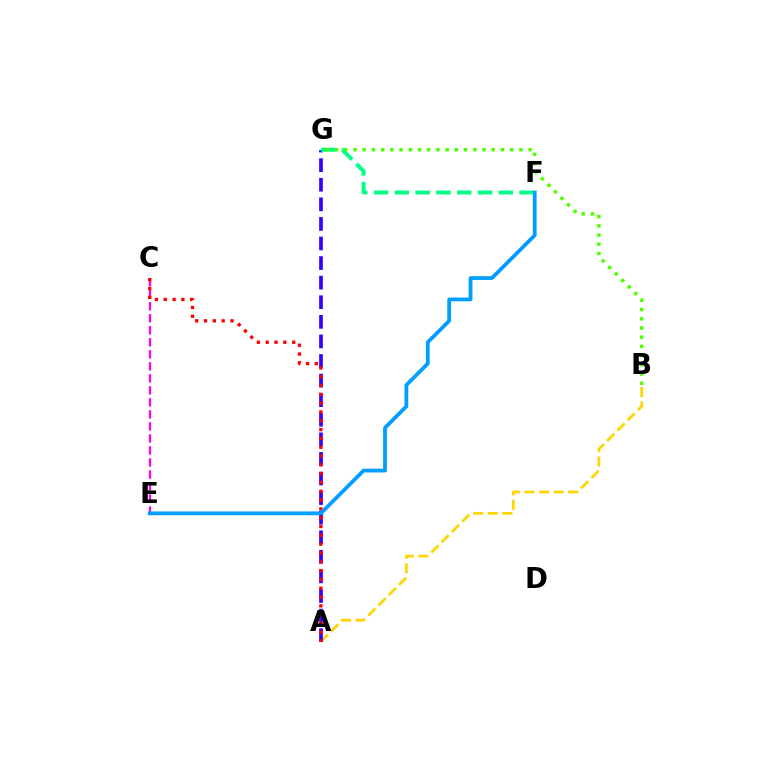{('A', 'B'): [{'color': '#ffd500', 'line_style': 'dashed', 'thickness': 1.97}], ('C', 'E'): [{'color': '#ff00ed', 'line_style': 'dashed', 'thickness': 1.63}], ('A', 'G'): [{'color': '#3700ff', 'line_style': 'dashed', 'thickness': 2.66}], ('F', 'G'): [{'color': '#00ff86', 'line_style': 'dashed', 'thickness': 2.83}], ('A', 'C'): [{'color': '#ff0000', 'line_style': 'dotted', 'thickness': 2.39}], ('E', 'F'): [{'color': '#009eff', 'line_style': 'solid', 'thickness': 2.72}], ('B', 'G'): [{'color': '#4fff00', 'line_style': 'dotted', 'thickness': 2.5}]}